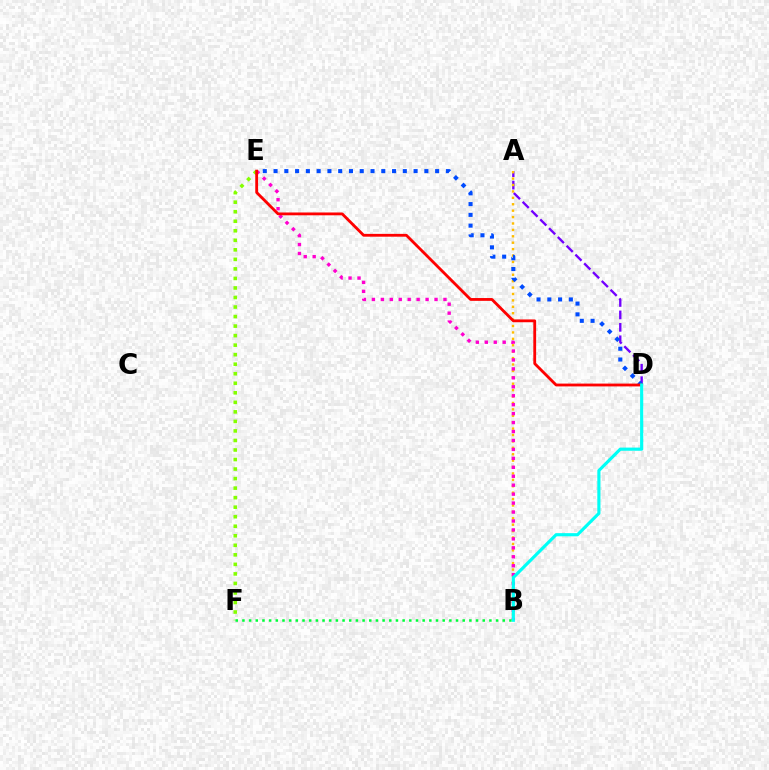{('E', 'F'): [{'color': '#84ff00', 'line_style': 'dotted', 'thickness': 2.59}], ('A', 'D'): [{'color': '#7200ff', 'line_style': 'dashed', 'thickness': 1.69}], ('A', 'B'): [{'color': '#ffbd00', 'line_style': 'dotted', 'thickness': 1.74}], ('D', 'E'): [{'color': '#004bff', 'line_style': 'dotted', 'thickness': 2.93}, {'color': '#ff0000', 'line_style': 'solid', 'thickness': 2.03}], ('B', 'E'): [{'color': '#ff00cf', 'line_style': 'dotted', 'thickness': 2.43}], ('B', 'F'): [{'color': '#00ff39', 'line_style': 'dotted', 'thickness': 1.81}], ('B', 'D'): [{'color': '#00fff6', 'line_style': 'solid', 'thickness': 2.26}]}